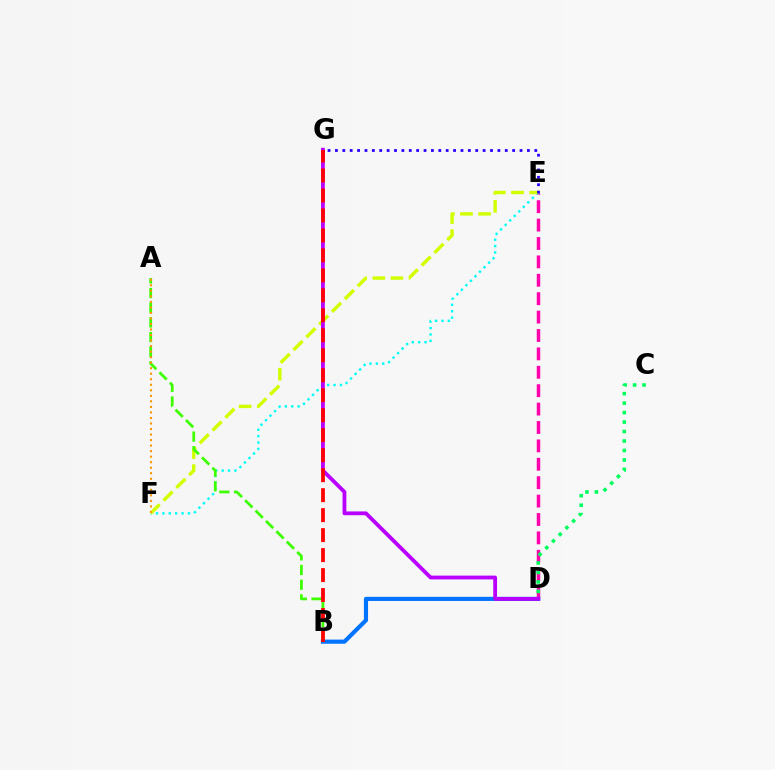{('D', 'E'): [{'color': '#ff00ac', 'line_style': 'dashed', 'thickness': 2.5}], ('E', 'F'): [{'color': '#00fff6', 'line_style': 'dotted', 'thickness': 1.74}, {'color': '#d1ff00', 'line_style': 'dashed', 'thickness': 2.46}], ('B', 'D'): [{'color': '#0074ff', 'line_style': 'solid', 'thickness': 2.98}], ('C', 'D'): [{'color': '#00ff5c', 'line_style': 'dotted', 'thickness': 2.57}], ('A', 'B'): [{'color': '#3dff00', 'line_style': 'dashed', 'thickness': 1.99}], ('D', 'G'): [{'color': '#b900ff', 'line_style': 'solid', 'thickness': 2.74}], ('E', 'G'): [{'color': '#2500ff', 'line_style': 'dotted', 'thickness': 2.01}], ('B', 'G'): [{'color': '#ff0000', 'line_style': 'dashed', 'thickness': 2.71}], ('A', 'F'): [{'color': '#ff9400', 'line_style': 'dotted', 'thickness': 1.5}]}